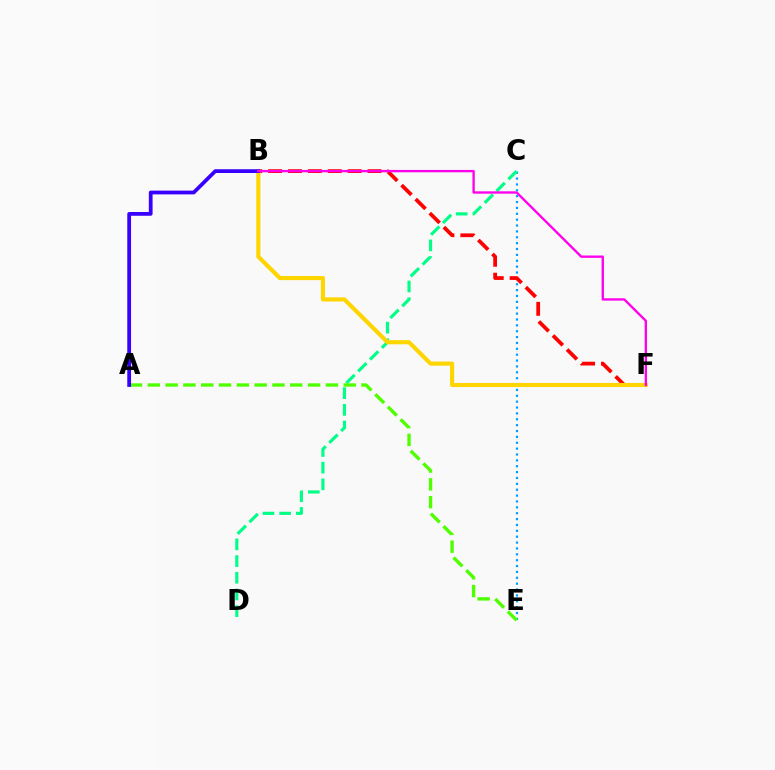{('C', 'E'): [{'color': '#009eff', 'line_style': 'dotted', 'thickness': 1.6}], ('C', 'D'): [{'color': '#00ff86', 'line_style': 'dashed', 'thickness': 2.27}], ('B', 'F'): [{'color': '#ff0000', 'line_style': 'dashed', 'thickness': 2.7}, {'color': '#ffd500', 'line_style': 'solid', 'thickness': 2.96}, {'color': '#ff00ed', 'line_style': 'solid', 'thickness': 1.69}], ('A', 'E'): [{'color': '#4fff00', 'line_style': 'dashed', 'thickness': 2.42}], ('A', 'B'): [{'color': '#3700ff', 'line_style': 'solid', 'thickness': 2.71}]}